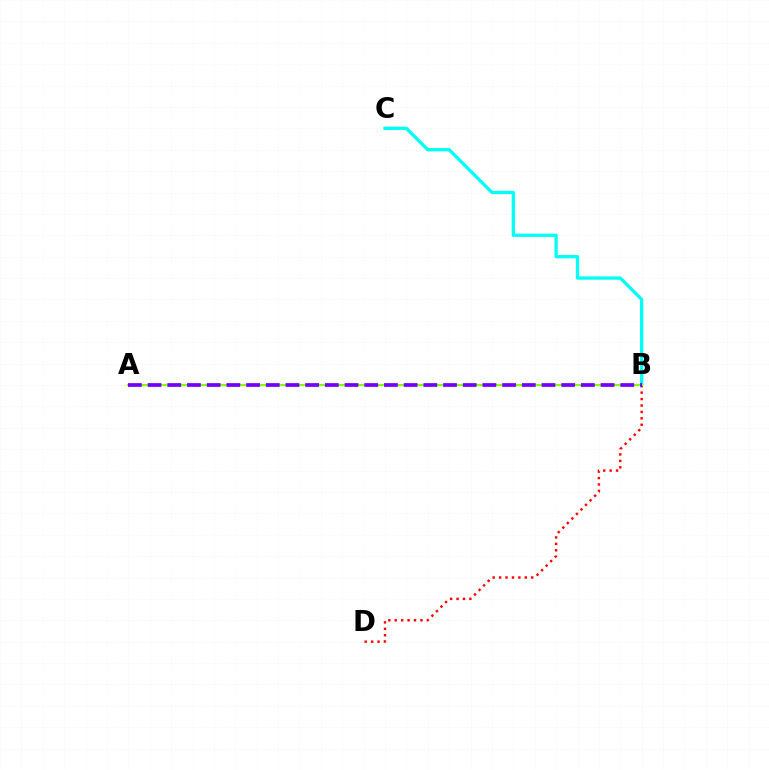{('B', 'C'): [{'color': '#00fff6', 'line_style': 'solid', 'thickness': 2.37}], ('B', 'D'): [{'color': '#ff0000', 'line_style': 'dotted', 'thickness': 1.75}], ('A', 'B'): [{'color': '#84ff00', 'line_style': 'solid', 'thickness': 1.56}, {'color': '#7200ff', 'line_style': 'dashed', 'thickness': 2.68}]}